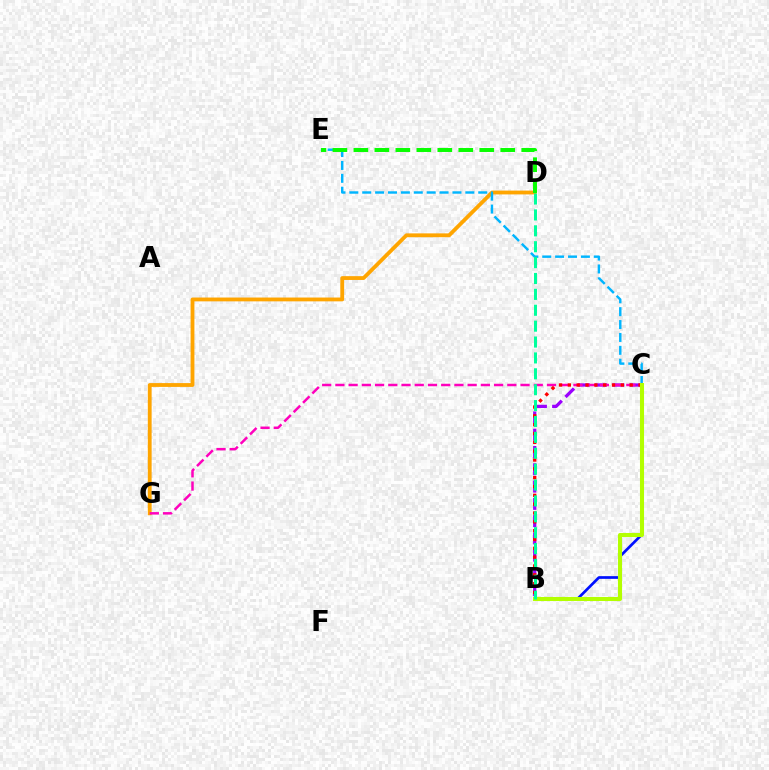{('D', 'G'): [{'color': '#ffa500', 'line_style': 'solid', 'thickness': 2.75}], ('C', 'E'): [{'color': '#00b5ff', 'line_style': 'dashed', 'thickness': 1.75}], ('B', 'C'): [{'color': '#0010ff', 'line_style': 'solid', 'thickness': 1.95}, {'color': '#9b00ff', 'line_style': 'dashed', 'thickness': 2.35}, {'color': '#ff0000', 'line_style': 'dotted', 'thickness': 2.4}, {'color': '#b3ff00', 'line_style': 'solid', 'thickness': 2.93}], ('D', 'E'): [{'color': '#08ff00', 'line_style': 'dashed', 'thickness': 2.85}], ('C', 'G'): [{'color': '#ff00bd', 'line_style': 'dashed', 'thickness': 1.8}], ('B', 'D'): [{'color': '#00ff9d', 'line_style': 'dashed', 'thickness': 2.16}]}